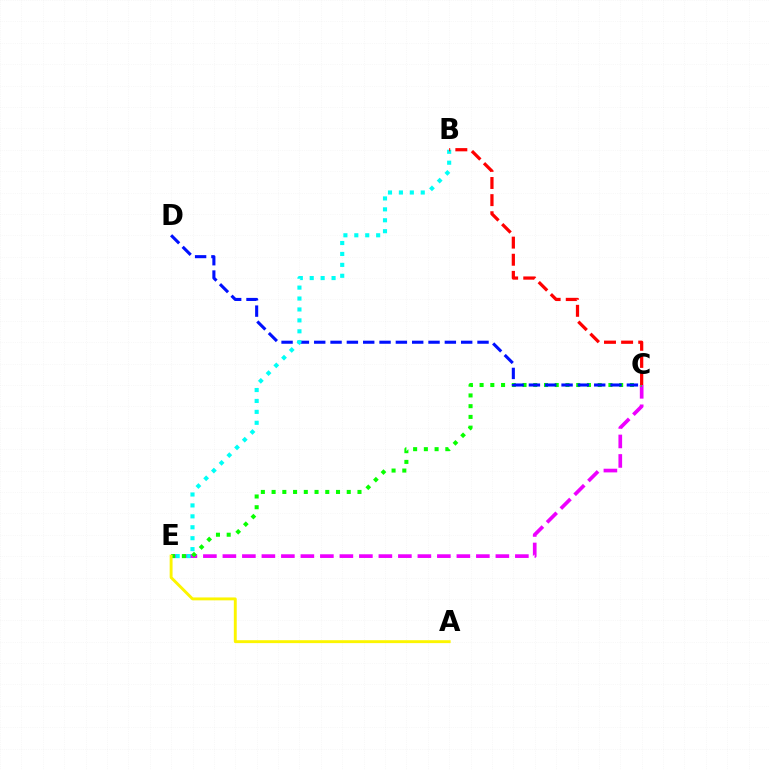{('C', 'E'): [{'color': '#ee00ff', 'line_style': 'dashed', 'thickness': 2.65}, {'color': '#08ff00', 'line_style': 'dotted', 'thickness': 2.92}], ('C', 'D'): [{'color': '#0010ff', 'line_style': 'dashed', 'thickness': 2.22}], ('B', 'E'): [{'color': '#00fff6', 'line_style': 'dotted', 'thickness': 2.97}], ('A', 'E'): [{'color': '#fcf500', 'line_style': 'solid', 'thickness': 2.09}], ('B', 'C'): [{'color': '#ff0000', 'line_style': 'dashed', 'thickness': 2.33}]}